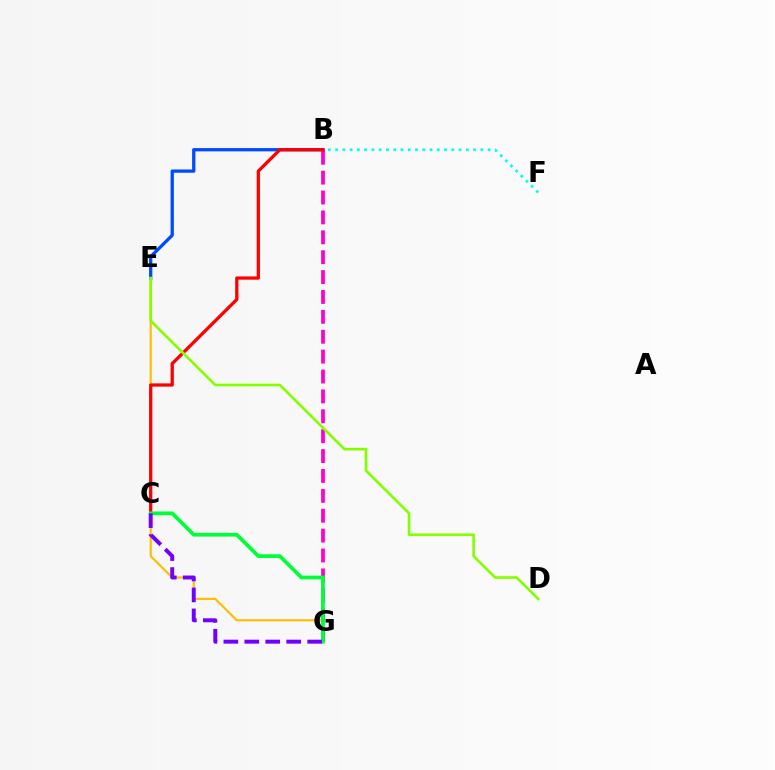{('B', 'E'): [{'color': '#004bff', 'line_style': 'solid', 'thickness': 2.37}], ('E', 'G'): [{'color': '#ffbd00', 'line_style': 'solid', 'thickness': 1.55}], ('B', 'F'): [{'color': '#00fff6', 'line_style': 'dotted', 'thickness': 1.97}], ('B', 'G'): [{'color': '#ff00cf', 'line_style': 'dashed', 'thickness': 2.7}], ('B', 'C'): [{'color': '#ff0000', 'line_style': 'solid', 'thickness': 2.35}], ('C', 'G'): [{'color': '#00ff39', 'line_style': 'solid', 'thickness': 2.69}, {'color': '#7200ff', 'line_style': 'dashed', 'thickness': 2.85}], ('D', 'E'): [{'color': '#84ff00', 'line_style': 'solid', 'thickness': 1.89}]}